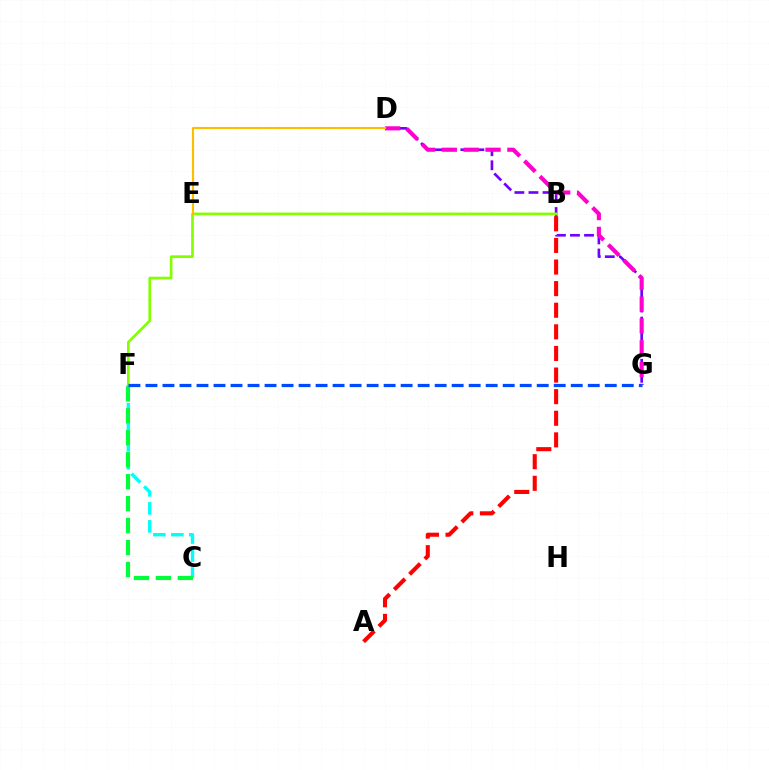{('D', 'G'): [{'color': '#7200ff', 'line_style': 'dashed', 'thickness': 1.91}, {'color': '#ff00cf', 'line_style': 'dashed', 'thickness': 2.97}], ('B', 'F'): [{'color': '#84ff00', 'line_style': 'solid', 'thickness': 1.93}], ('C', 'F'): [{'color': '#00fff6', 'line_style': 'dashed', 'thickness': 2.44}, {'color': '#00ff39', 'line_style': 'dashed', 'thickness': 2.98}], ('A', 'B'): [{'color': '#ff0000', 'line_style': 'dashed', 'thickness': 2.94}], ('D', 'E'): [{'color': '#ffbd00', 'line_style': 'solid', 'thickness': 1.53}], ('F', 'G'): [{'color': '#004bff', 'line_style': 'dashed', 'thickness': 2.31}]}